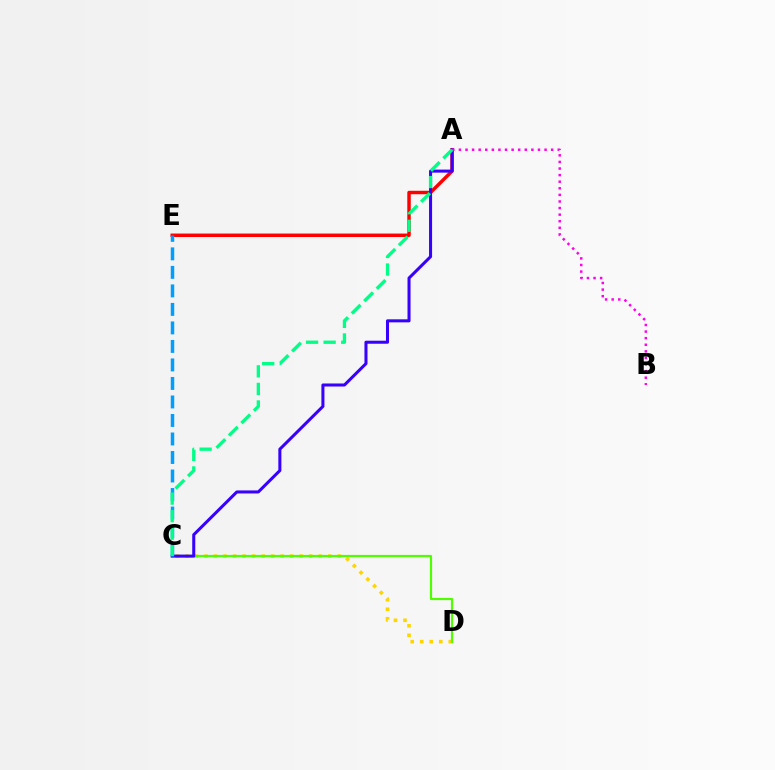{('C', 'D'): [{'color': '#ffd500', 'line_style': 'dotted', 'thickness': 2.59}, {'color': '#4fff00', 'line_style': 'solid', 'thickness': 1.58}], ('A', 'E'): [{'color': '#ff0000', 'line_style': 'solid', 'thickness': 2.49}], ('A', 'C'): [{'color': '#3700ff', 'line_style': 'solid', 'thickness': 2.19}, {'color': '#00ff86', 'line_style': 'dashed', 'thickness': 2.39}], ('C', 'E'): [{'color': '#009eff', 'line_style': 'dashed', 'thickness': 2.51}], ('A', 'B'): [{'color': '#ff00ed', 'line_style': 'dotted', 'thickness': 1.79}]}